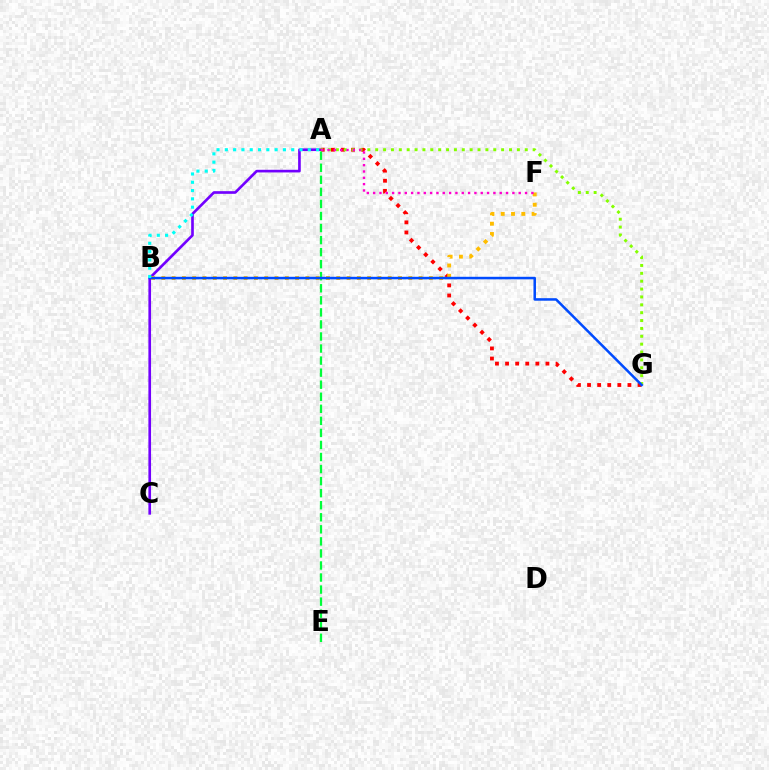{('A', 'C'): [{'color': '#7200ff', 'line_style': 'solid', 'thickness': 1.91}], ('A', 'G'): [{'color': '#ff0000', 'line_style': 'dotted', 'thickness': 2.74}, {'color': '#84ff00', 'line_style': 'dotted', 'thickness': 2.14}], ('B', 'F'): [{'color': '#ffbd00', 'line_style': 'dotted', 'thickness': 2.8}], ('A', 'F'): [{'color': '#ff00cf', 'line_style': 'dotted', 'thickness': 1.72}], ('A', 'E'): [{'color': '#00ff39', 'line_style': 'dashed', 'thickness': 1.64}], ('B', 'G'): [{'color': '#004bff', 'line_style': 'solid', 'thickness': 1.82}], ('A', 'B'): [{'color': '#00fff6', 'line_style': 'dotted', 'thickness': 2.25}]}